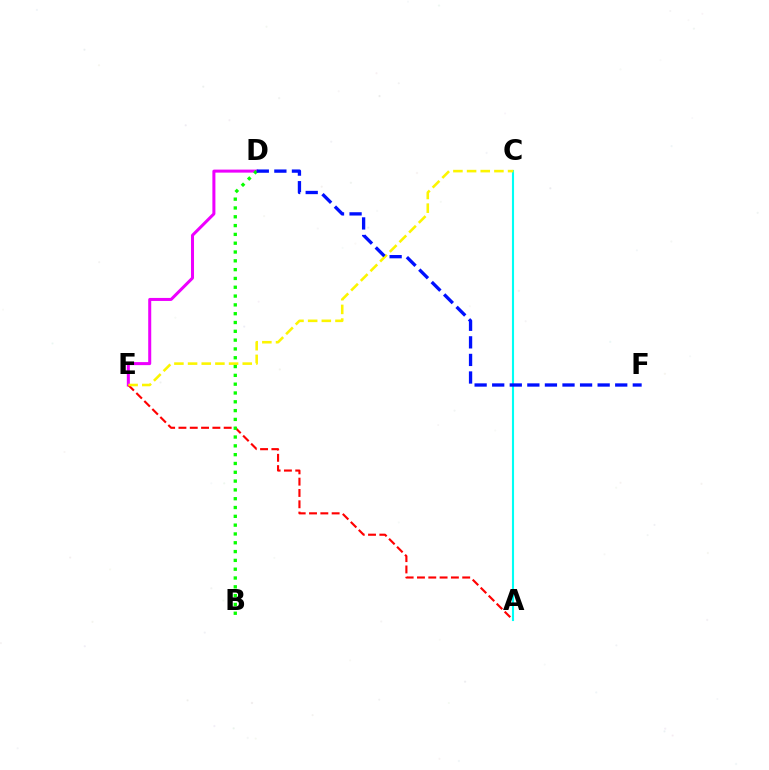{('D', 'E'): [{'color': '#ee00ff', 'line_style': 'solid', 'thickness': 2.18}], ('A', 'E'): [{'color': '#ff0000', 'line_style': 'dashed', 'thickness': 1.54}], ('A', 'C'): [{'color': '#00fff6', 'line_style': 'solid', 'thickness': 1.51}], ('C', 'E'): [{'color': '#fcf500', 'line_style': 'dashed', 'thickness': 1.86}], ('B', 'D'): [{'color': '#08ff00', 'line_style': 'dotted', 'thickness': 2.39}], ('D', 'F'): [{'color': '#0010ff', 'line_style': 'dashed', 'thickness': 2.39}]}